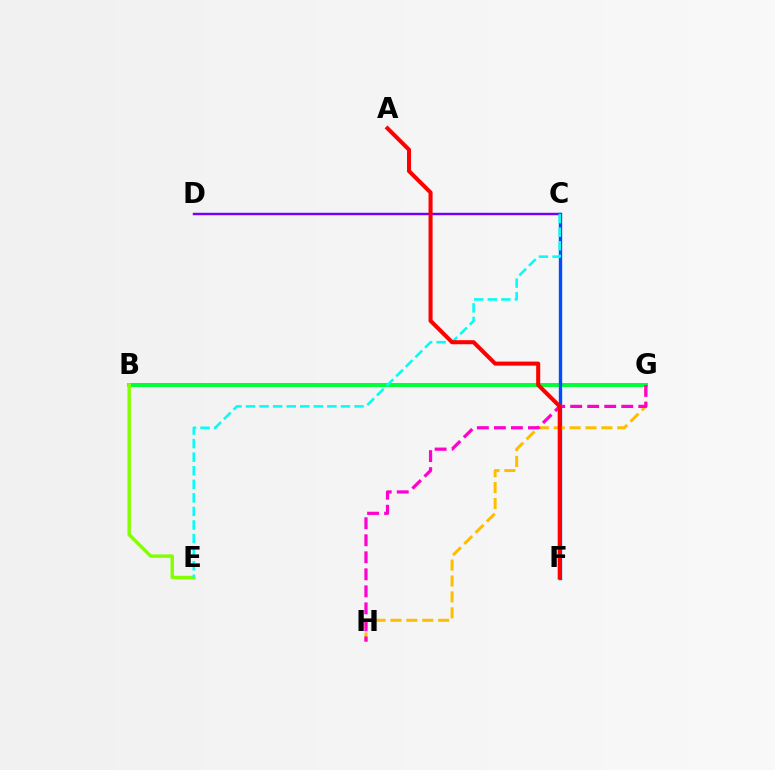{('C', 'D'): [{'color': '#7200ff', 'line_style': 'solid', 'thickness': 1.76}], ('B', 'G'): [{'color': '#00ff39', 'line_style': 'solid', 'thickness': 2.86}], ('C', 'F'): [{'color': '#004bff', 'line_style': 'solid', 'thickness': 2.41}], ('B', 'E'): [{'color': '#84ff00', 'line_style': 'solid', 'thickness': 2.49}], ('G', 'H'): [{'color': '#ffbd00', 'line_style': 'dashed', 'thickness': 2.16}, {'color': '#ff00cf', 'line_style': 'dashed', 'thickness': 2.31}], ('C', 'E'): [{'color': '#00fff6', 'line_style': 'dashed', 'thickness': 1.84}], ('A', 'F'): [{'color': '#ff0000', 'line_style': 'solid', 'thickness': 2.92}]}